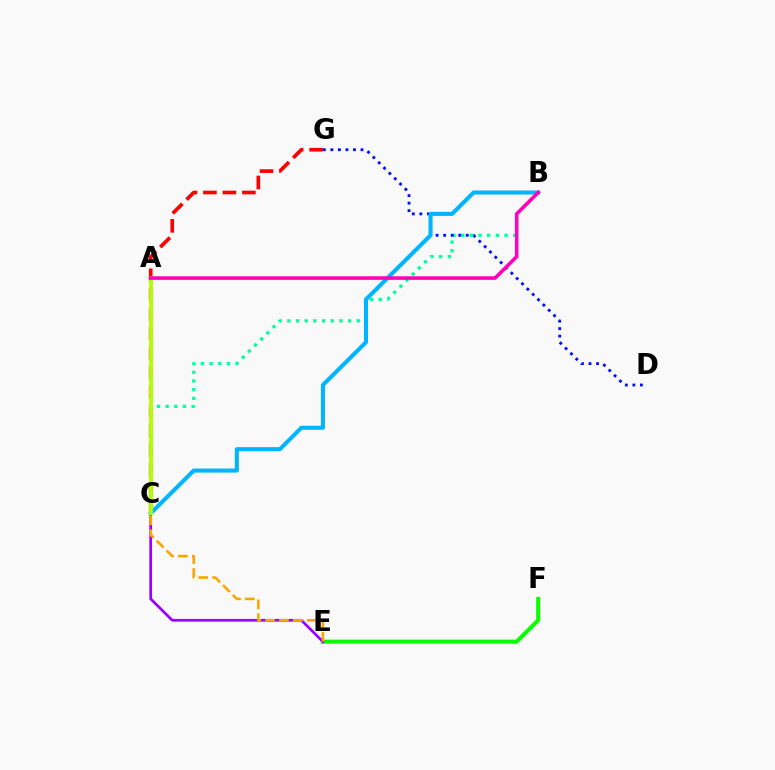{('C', 'G'): [{'color': '#ff0000', 'line_style': 'dashed', 'thickness': 2.65}], ('E', 'F'): [{'color': '#08ff00', 'line_style': 'solid', 'thickness': 2.91}], ('B', 'C'): [{'color': '#00ff9d', 'line_style': 'dotted', 'thickness': 2.36}, {'color': '#00b5ff', 'line_style': 'solid', 'thickness': 2.93}], ('D', 'G'): [{'color': '#0010ff', 'line_style': 'dotted', 'thickness': 2.05}], ('C', 'E'): [{'color': '#9b00ff', 'line_style': 'solid', 'thickness': 1.96}, {'color': '#ffa500', 'line_style': 'dashed', 'thickness': 1.88}], ('A', 'C'): [{'color': '#b3ff00', 'line_style': 'solid', 'thickness': 2.76}], ('A', 'B'): [{'color': '#ff00bd', 'line_style': 'solid', 'thickness': 2.57}]}